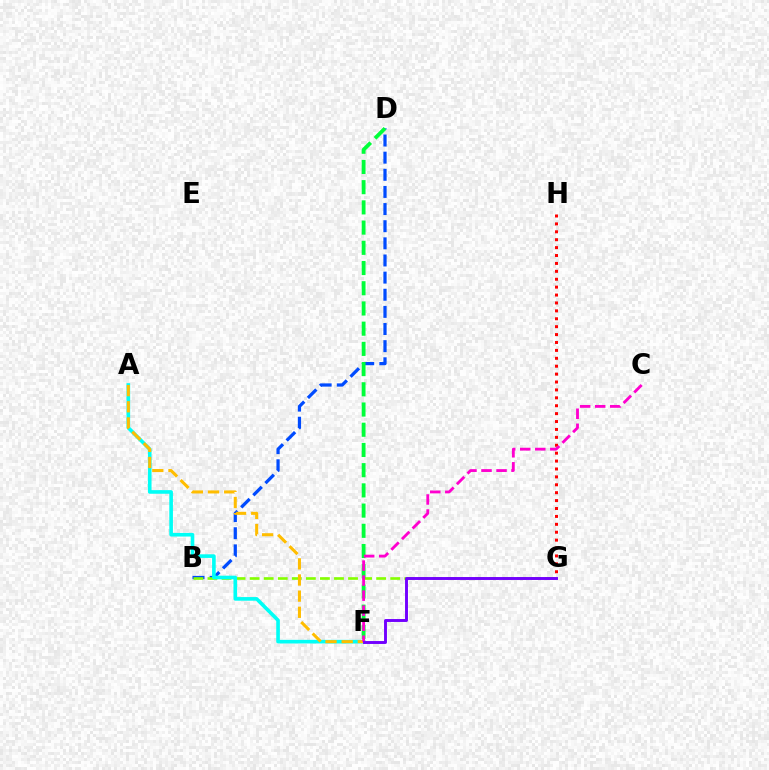{('B', 'D'): [{'color': '#004bff', 'line_style': 'dashed', 'thickness': 2.33}], ('B', 'G'): [{'color': '#84ff00', 'line_style': 'dashed', 'thickness': 1.91}], ('A', 'F'): [{'color': '#00fff6', 'line_style': 'solid', 'thickness': 2.61}, {'color': '#ffbd00', 'line_style': 'dashed', 'thickness': 2.19}], ('G', 'H'): [{'color': '#ff0000', 'line_style': 'dotted', 'thickness': 2.15}], ('D', 'F'): [{'color': '#00ff39', 'line_style': 'dashed', 'thickness': 2.75}], ('C', 'F'): [{'color': '#ff00cf', 'line_style': 'dashed', 'thickness': 2.04}], ('F', 'G'): [{'color': '#7200ff', 'line_style': 'solid', 'thickness': 2.1}]}